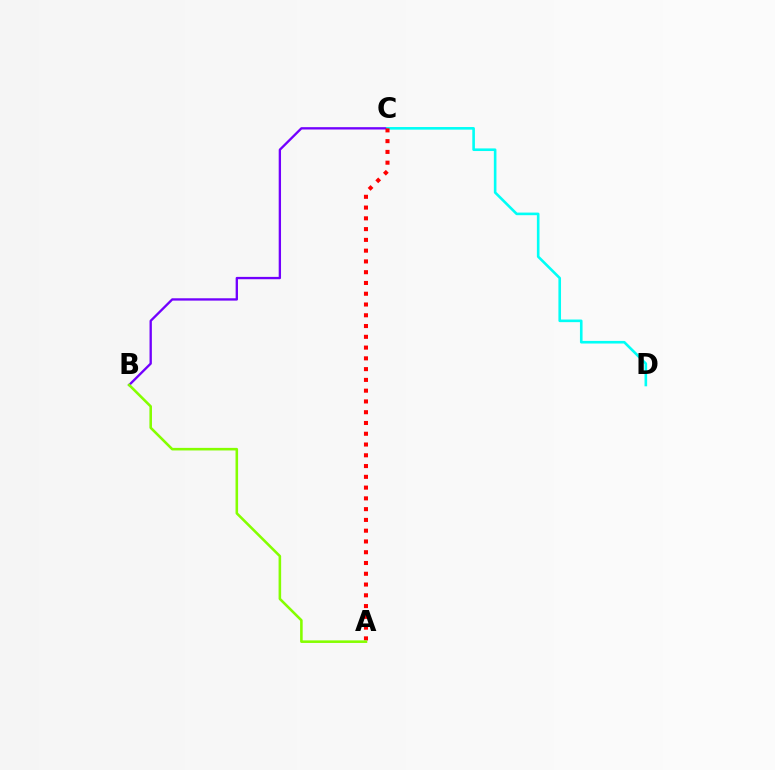{('B', 'C'): [{'color': '#7200ff', 'line_style': 'solid', 'thickness': 1.68}], ('C', 'D'): [{'color': '#00fff6', 'line_style': 'solid', 'thickness': 1.88}], ('A', 'C'): [{'color': '#ff0000', 'line_style': 'dotted', 'thickness': 2.93}], ('A', 'B'): [{'color': '#84ff00', 'line_style': 'solid', 'thickness': 1.85}]}